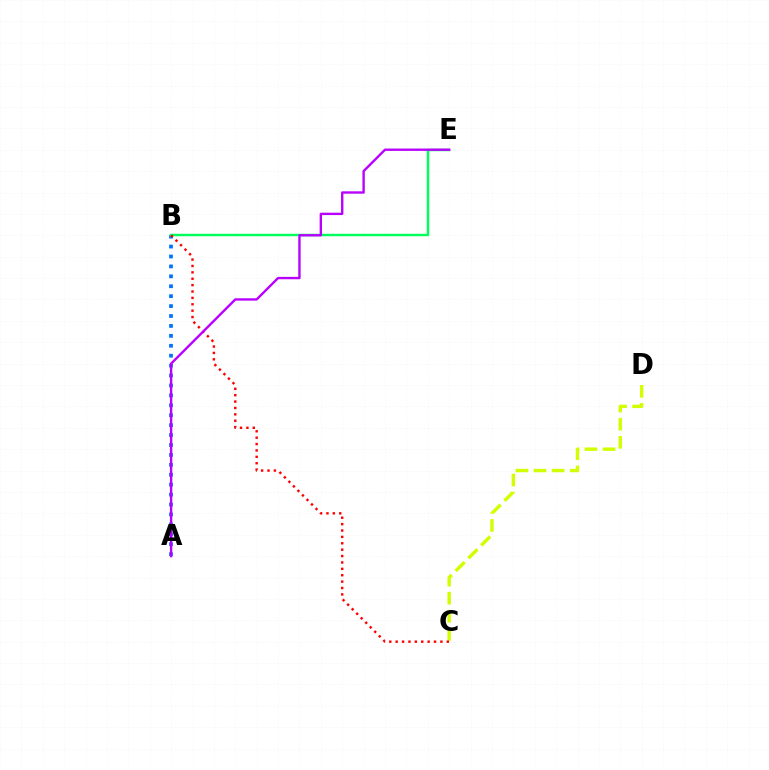{('C', 'D'): [{'color': '#d1ff00', 'line_style': 'dashed', 'thickness': 2.46}], ('A', 'B'): [{'color': '#0074ff', 'line_style': 'dotted', 'thickness': 2.7}], ('B', 'E'): [{'color': '#00ff5c', 'line_style': 'solid', 'thickness': 1.76}], ('B', 'C'): [{'color': '#ff0000', 'line_style': 'dotted', 'thickness': 1.74}], ('A', 'E'): [{'color': '#b900ff', 'line_style': 'solid', 'thickness': 1.71}]}